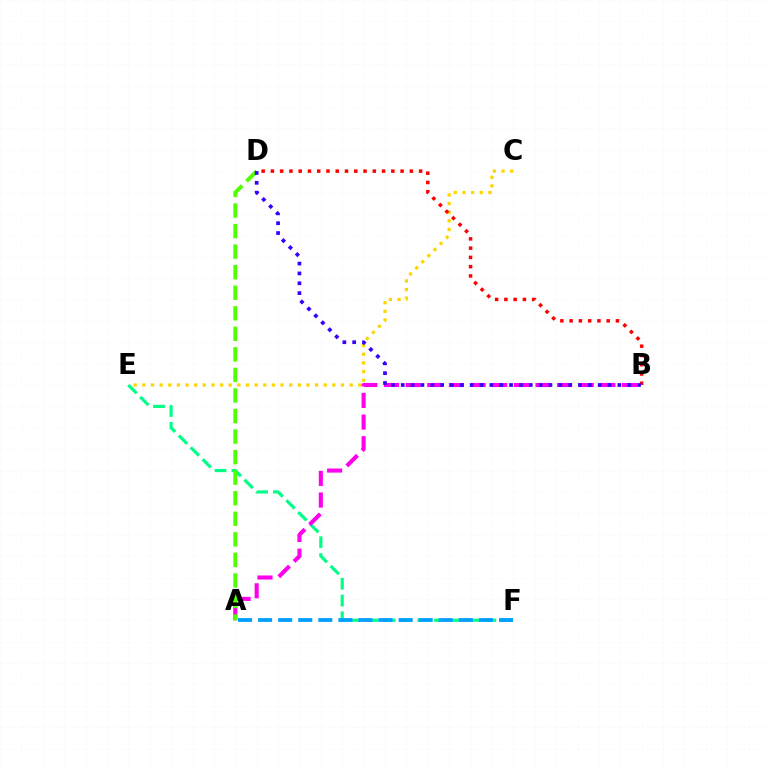{('C', 'E'): [{'color': '#ffd500', 'line_style': 'dotted', 'thickness': 2.35}], ('E', 'F'): [{'color': '#00ff86', 'line_style': 'dashed', 'thickness': 2.28}], ('A', 'B'): [{'color': '#ff00ed', 'line_style': 'dashed', 'thickness': 2.94}], ('A', 'F'): [{'color': '#009eff', 'line_style': 'dashed', 'thickness': 2.73}], ('A', 'D'): [{'color': '#4fff00', 'line_style': 'dashed', 'thickness': 2.79}], ('B', 'D'): [{'color': '#ff0000', 'line_style': 'dotted', 'thickness': 2.52}, {'color': '#3700ff', 'line_style': 'dotted', 'thickness': 2.68}]}